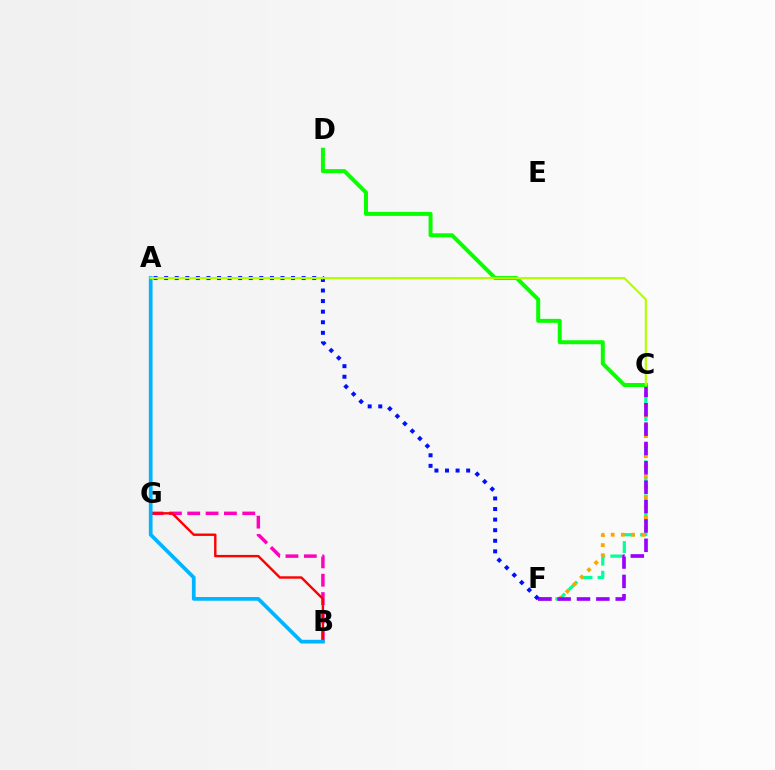{('B', 'G'): [{'color': '#ff00bd', 'line_style': 'dashed', 'thickness': 2.49}, {'color': '#ff0000', 'line_style': 'solid', 'thickness': 1.74}], ('C', 'F'): [{'color': '#00ff9d', 'line_style': 'dashed', 'thickness': 2.32}, {'color': '#ffa500', 'line_style': 'dotted', 'thickness': 2.76}, {'color': '#9b00ff', 'line_style': 'dashed', 'thickness': 2.63}], ('C', 'D'): [{'color': '#08ff00', 'line_style': 'solid', 'thickness': 2.86}], ('A', 'F'): [{'color': '#0010ff', 'line_style': 'dotted', 'thickness': 2.87}], ('A', 'B'): [{'color': '#00b5ff', 'line_style': 'solid', 'thickness': 2.68}], ('A', 'C'): [{'color': '#b3ff00', 'line_style': 'solid', 'thickness': 1.55}]}